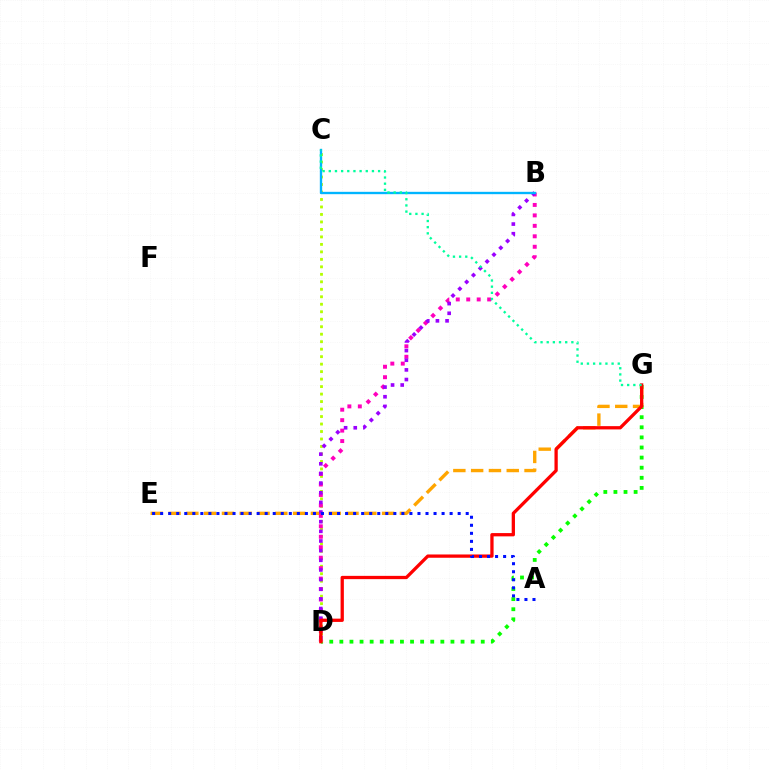{('D', 'G'): [{'color': '#08ff00', 'line_style': 'dotted', 'thickness': 2.74}, {'color': '#ff0000', 'line_style': 'solid', 'thickness': 2.36}], ('E', 'G'): [{'color': '#ffa500', 'line_style': 'dashed', 'thickness': 2.42}], ('C', 'D'): [{'color': '#b3ff00', 'line_style': 'dotted', 'thickness': 2.03}], ('B', 'D'): [{'color': '#ff00bd', 'line_style': 'dotted', 'thickness': 2.84}, {'color': '#9b00ff', 'line_style': 'dotted', 'thickness': 2.62}], ('A', 'E'): [{'color': '#0010ff', 'line_style': 'dotted', 'thickness': 2.18}], ('B', 'C'): [{'color': '#00b5ff', 'line_style': 'solid', 'thickness': 1.69}], ('C', 'G'): [{'color': '#00ff9d', 'line_style': 'dotted', 'thickness': 1.67}]}